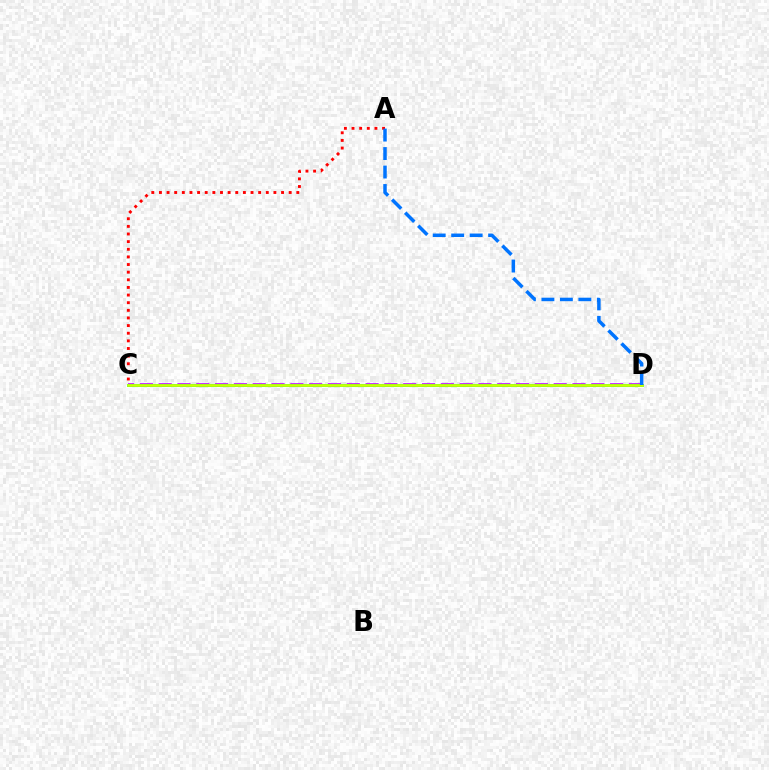{('A', 'C'): [{'color': '#ff0000', 'line_style': 'dotted', 'thickness': 2.07}], ('C', 'D'): [{'color': '#b900ff', 'line_style': 'dashed', 'thickness': 2.56}, {'color': '#00ff5c', 'line_style': 'solid', 'thickness': 2.03}, {'color': '#d1ff00', 'line_style': 'solid', 'thickness': 1.84}], ('A', 'D'): [{'color': '#0074ff', 'line_style': 'dashed', 'thickness': 2.51}]}